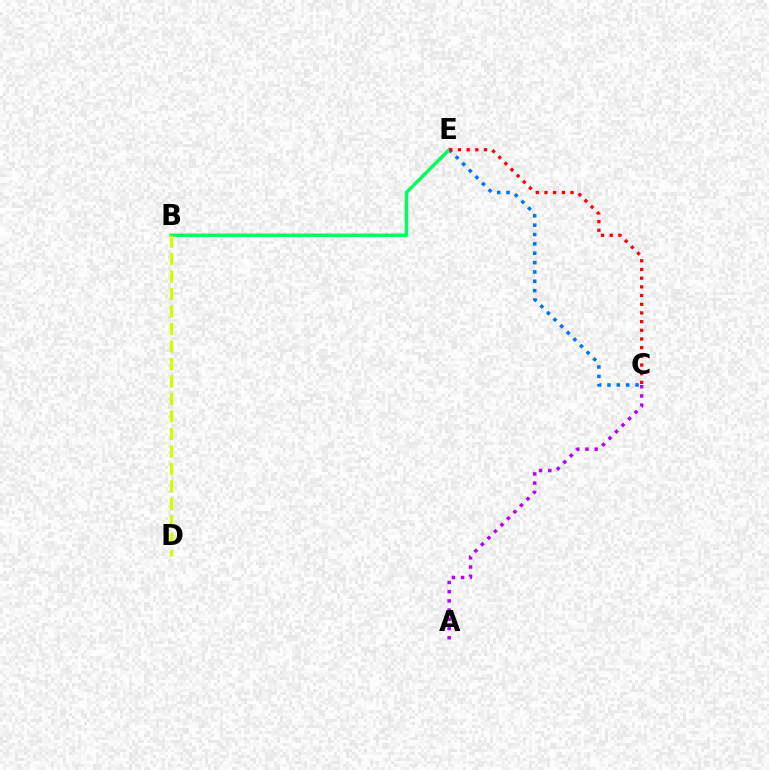{('A', 'C'): [{'color': '#b900ff', 'line_style': 'dotted', 'thickness': 2.5}], ('C', 'E'): [{'color': '#0074ff', 'line_style': 'dotted', 'thickness': 2.54}, {'color': '#ff0000', 'line_style': 'dotted', 'thickness': 2.36}], ('B', 'E'): [{'color': '#00ff5c', 'line_style': 'solid', 'thickness': 2.47}], ('B', 'D'): [{'color': '#d1ff00', 'line_style': 'dashed', 'thickness': 2.38}]}